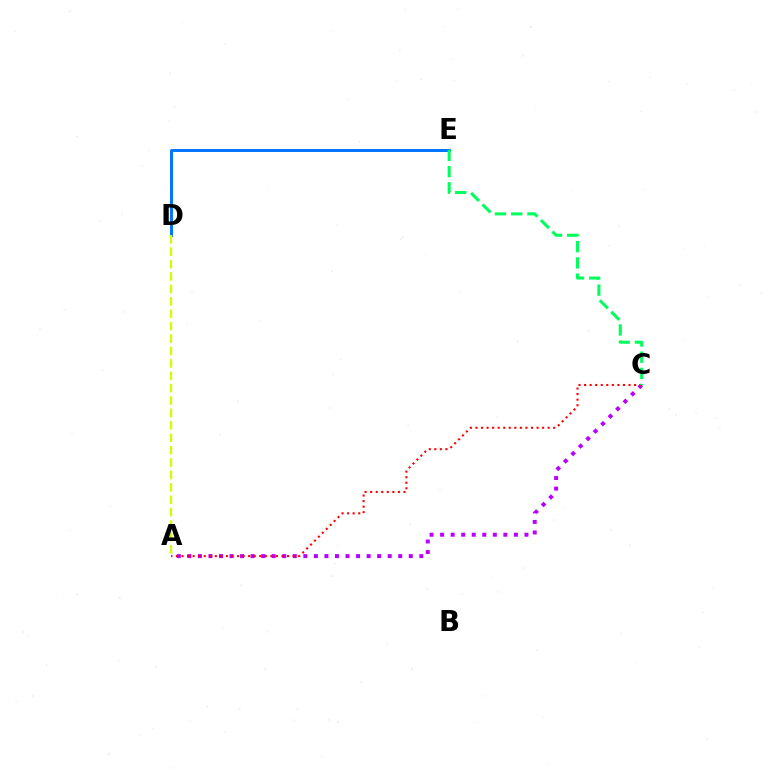{('A', 'C'): [{'color': '#b900ff', 'line_style': 'dotted', 'thickness': 2.86}, {'color': '#ff0000', 'line_style': 'dotted', 'thickness': 1.51}], ('D', 'E'): [{'color': '#0074ff', 'line_style': 'solid', 'thickness': 2.13}], ('C', 'E'): [{'color': '#00ff5c', 'line_style': 'dashed', 'thickness': 2.2}], ('A', 'D'): [{'color': '#d1ff00', 'line_style': 'dashed', 'thickness': 1.68}]}